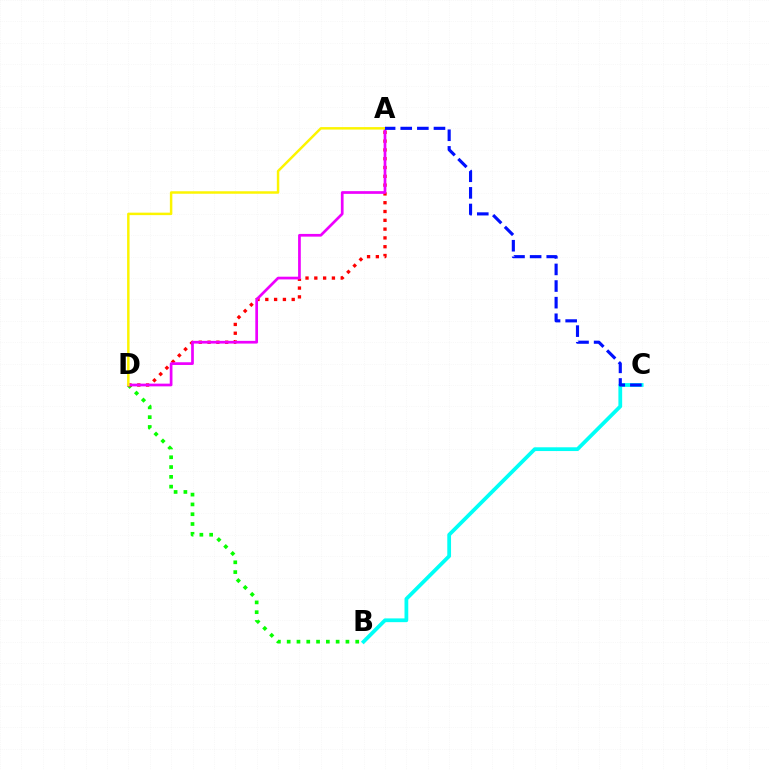{('B', 'D'): [{'color': '#08ff00', 'line_style': 'dotted', 'thickness': 2.66}], ('B', 'C'): [{'color': '#00fff6', 'line_style': 'solid', 'thickness': 2.71}], ('A', 'D'): [{'color': '#ff0000', 'line_style': 'dotted', 'thickness': 2.39}, {'color': '#ee00ff', 'line_style': 'solid', 'thickness': 1.95}, {'color': '#fcf500', 'line_style': 'solid', 'thickness': 1.78}], ('A', 'C'): [{'color': '#0010ff', 'line_style': 'dashed', 'thickness': 2.26}]}